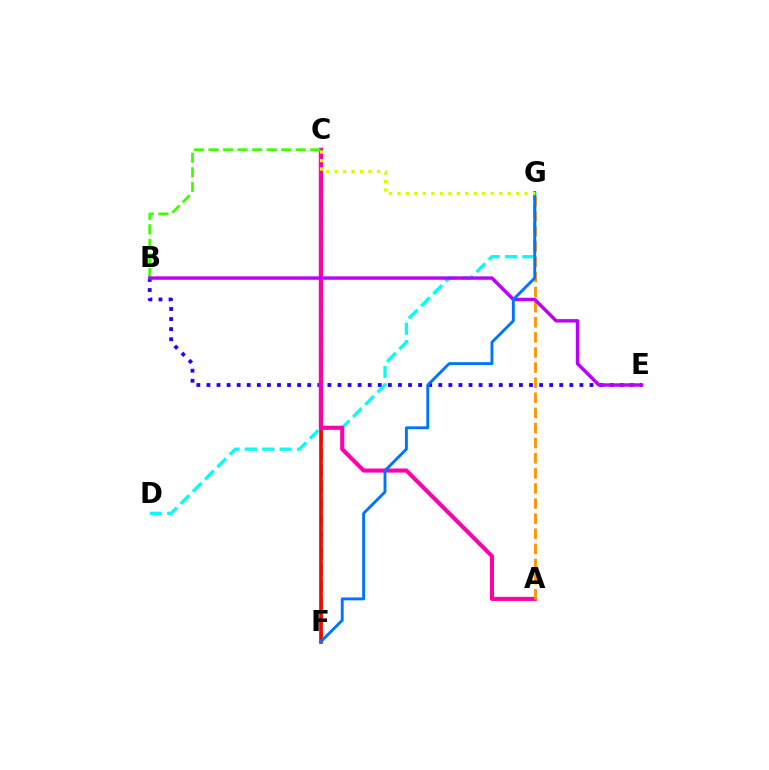{('B', 'E'): [{'color': '#2500ff', 'line_style': 'dotted', 'thickness': 2.74}, {'color': '#b900ff', 'line_style': 'solid', 'thickness': 2.46}], ('D', 'G'): [{'color': '#00fff6', 'line_style': 'dashed', 'thickness': 2.36}], ('C', 'F'): [{'color': '#00ff5c', 'line_style': 'dashed', 'thickness': 2.25}, {'color': '#ff0000', 'line_style': 'solid', 'thickness': 2.64}], ('A', 'C'): [{'color': '#ff00ac', 'line_style': 'solid', 'thickness': 2.95}], ('B', 'C'): [{'color': '#3dff00', 'line_style': 'dashed', 'thickness': 1.98}], ('A', 'G'): [{'color': '#ff9400', 'line_style': 'dashed', 'thickness': 2.05}], ('F', 'G'): [{'color': '#0074ff', 'line_style': 'solid', 'thickness': 2.09}], ('C', 'G'): [{'color': '#d1ff00', 'line_style': 'dotted', 'thickness': 2.31}]}